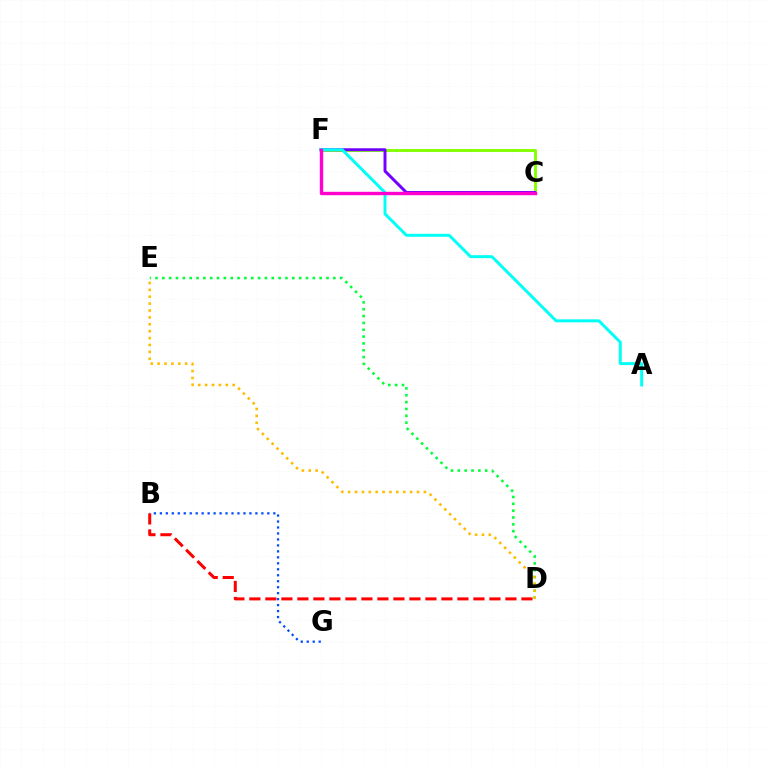{('D', 'E'): [{'color': '#00ff39', 'line_style': 'dotted', 'thickness': 1.86}, {'color': '#ffbd00', 'line_style': 'dotted', 'thickness': 1.87}], ('C', 'F'): [{'color': '#84ff00', 'line_style': 'solid', 'thickness': 2.08}, {'color': '#7200ff', 'line_style': 'solid', 'thickness': 2.13}, {'color': '#ff00cf', 'line_style': 'solid', 'thickness': 2.44}], ('A', 'F'): [{'color': '#00fff6', 'line_style': 'solid', 'thickness': 2.13}], ('B', 'D'): [{'color': '#ff0000', 'line_style': 'dashed', 'thickness': 2.17}], ('B', 'G'): [{'color': '#004bff', 'line_style': 'dotted', 'thickness': 1.62}]}